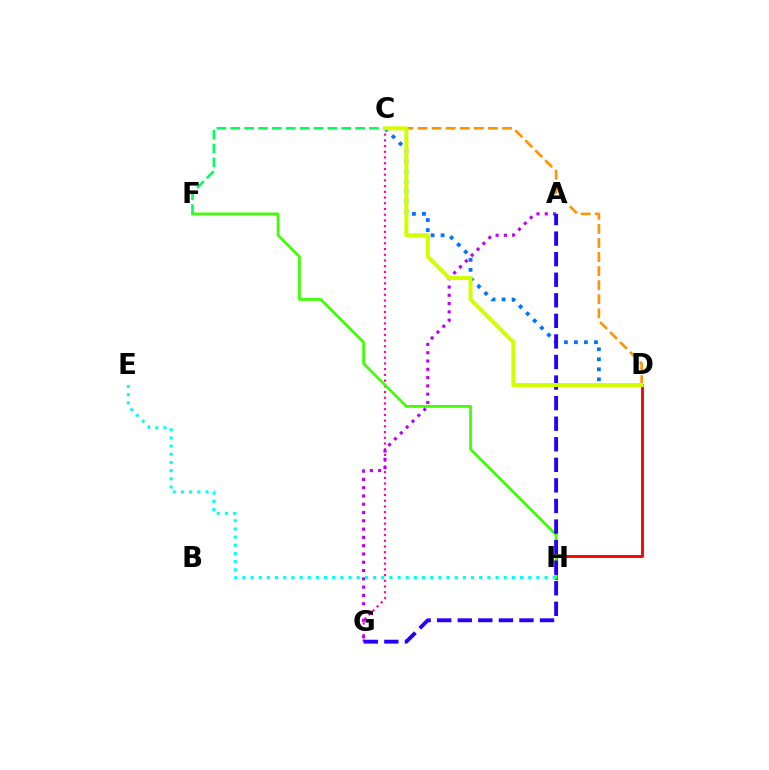{('C', 'D'): [{'color': '#0074ff', 'line_style': 'dotted', 'thickness': 2.72}, {'color': '#ff9400', 'line_style': 'dashed', 'thickness': 1.91}, {'color': '#d1ff00', 'line_style': 'solid', 'thickness': 2.9}], ('D', 'H'): [{'color': '#ff0000', 'line_style': 'solid', 'thickness': 2.07}], ('C', 'G'): [{'color': '#ff00ac', 'line_style': 'dotted', 'thickness': 1.55}], ('F', 'H'): [{'color': '#3dff00', 'line_style': 'solid', 'thickness': 1.94}], ('A', 'G'): [{'color': '#b900ff', 'line_style': 'dotted', 'thickness': 2.25}, {'color': '#2500ff', 'line_style': 'dashed', 'thickness': 2.79}], ('E', 'H'): [{'color': '#00fff6', 'line_style': 'dotted', 'thickness': 2.22}], ('C', 'F'): [{'color': '#00ff5c', 'line_style': 'dashed', 'thickness': 1.88}]}